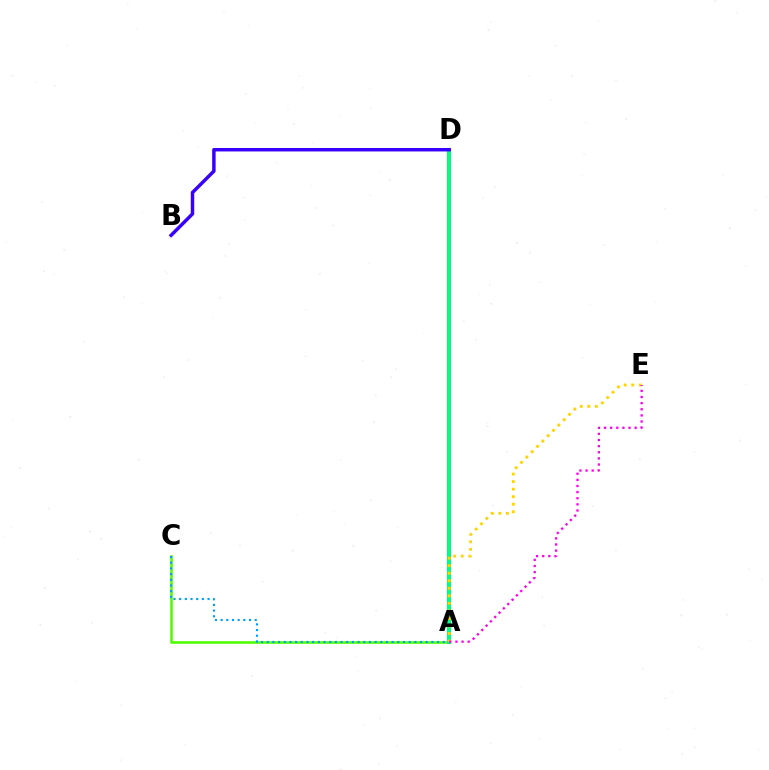{('A', 'C'): [{'color': '#4fff00', 'line_style': 'solid', 'thickness': 1.87}, {'color': '#009eff', 'line_style': 'dotted', 'thickness': 1.54}], ('A', 'D'): [{'color': '#ff0000', 'line_style': 'solid', 'thickness': 2.92}, {'color': '#00ff86', 'line_style': 'solid', 'thickness': 2.79}], ('B', 'D'): [{'color': '#3700ff', 'line_style': 'solid', 'thickness': 2.49}], ('A', 'E'): [{'color': '#ffd500', 'line_style': 'dotted', 'thickness': 2.05}, {'color': '#ff00ed', 'line_style': 'dotted', 'thickness': 1.66}]}